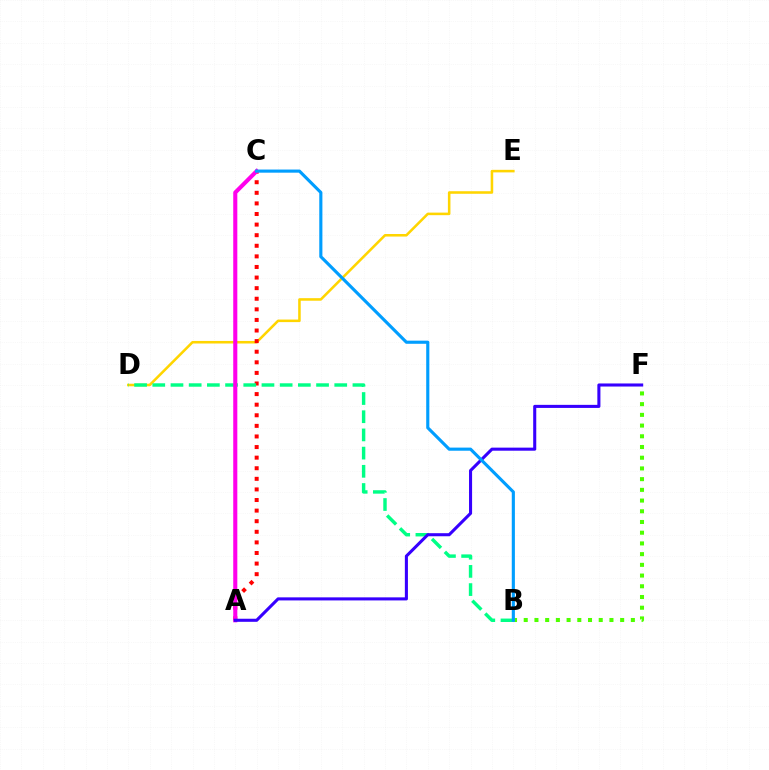{('D', 'E'): [{'color': '#ffd500', 'line_style': 'solid', 'thickness': 1.84}], ('A', 'C'): [{'color': '#ff0000', 'line_style': 'dotted', 'thickness': 2.88}, {'color': '#ff00ed', 'line_style': 'solid', 'thickness': 2.94}], ('B', 'D'): [{'color': '#00ff86', 'line_style': 'dashed', 'thickness': 2.47}], ('B', 'F'): [{'color': '#4fff00', 'line_style': 'dotted', 'thickness': 2.91}], ('A', 'F'): [{'color': '#3700ff', 'line_style': 'solid', 'thickness': 2.21}], ('B', 'C'): [{'color': '#009eff', 'line_style': 'solid', 'thickness': 2.25}]}